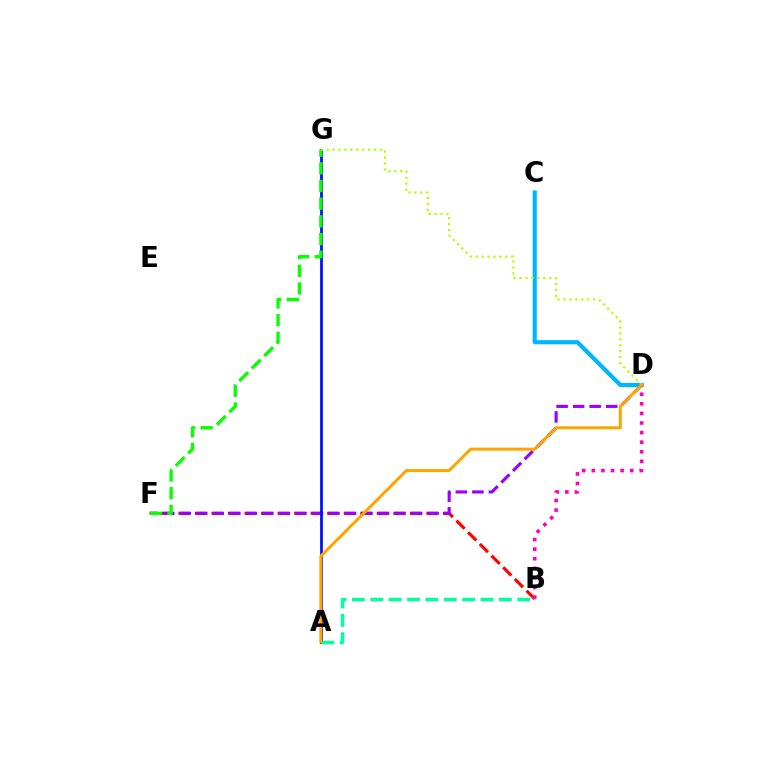{('B', 'F'): [{'color': '#ff0000', 'line_style': 'dashed', 'thickness': 2.25}], ('C', 'D'): [{'color': '#00b5ff', 'line_style': 'solid', 'thickness': 2.97}], ('D', 'F'): [{'color': '#9b00ff', 'line_style': 'dashed', 'thickness': 2.25}], ('A', 'G'): [{'color': '#0010ff', 'line_style': 'solid', 'thickness': 1.98}], ('B', 'D'): [{'color': '#ff00bd', 'line_style': 'dotted', 'thickness': 2.61}], ('F', 'G'): [{'color': '#08ff00', 'line_style': 'dashed', 'thickness': 2.4}], ('A', 'B'): [{'color': '#00ff9d', 'line_style': 'dashed', 'thickness': 2.5}], ('D', 'G'): [{'color': '#b3ff00', 'line_style': 'dotted', 'thickness': 1.61}], ('A', 'D'): [{'color': '#ffa500', 'line_style': 'solid', 'thickness': 2.18}]}